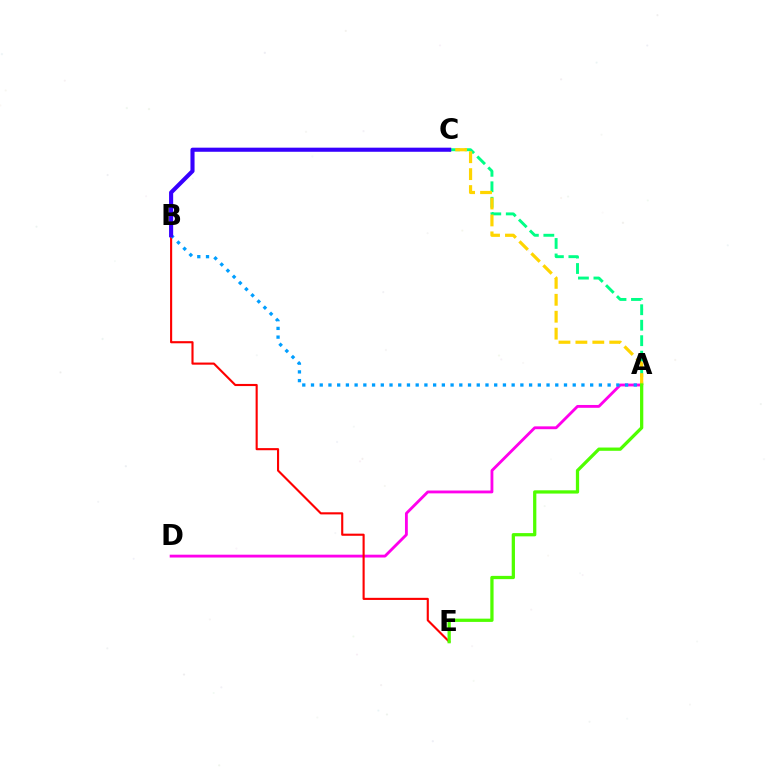{('A', 'C'): [{'color': '#00ff86', 'line_style': 'dashed', 'thickness': 2.1}, {'color': '#ffd500', 'line_style': 'dashed', 'thickness': 2.3}], ('A', 'D'): [{'color': '#ff00ed', 'line_style': 'solid', 'thickness': 2.04}], ('B', 'E'): [{'color': '#ff0000', 'line_style': 'solid', 'thickness': 1.53}], ('A', 'B'): [{'color': '#009eff', 'line_style': 'dotted', 'thickness': 2.37}], ('B', 'C'): [{'color': '#3700ff', 'line_style': 'solid', 'thickness': 2.95}], ('A', 'E'): [{'color': '#4fff00', 'line_style': 'solid', 'thickness': 2.35}]}